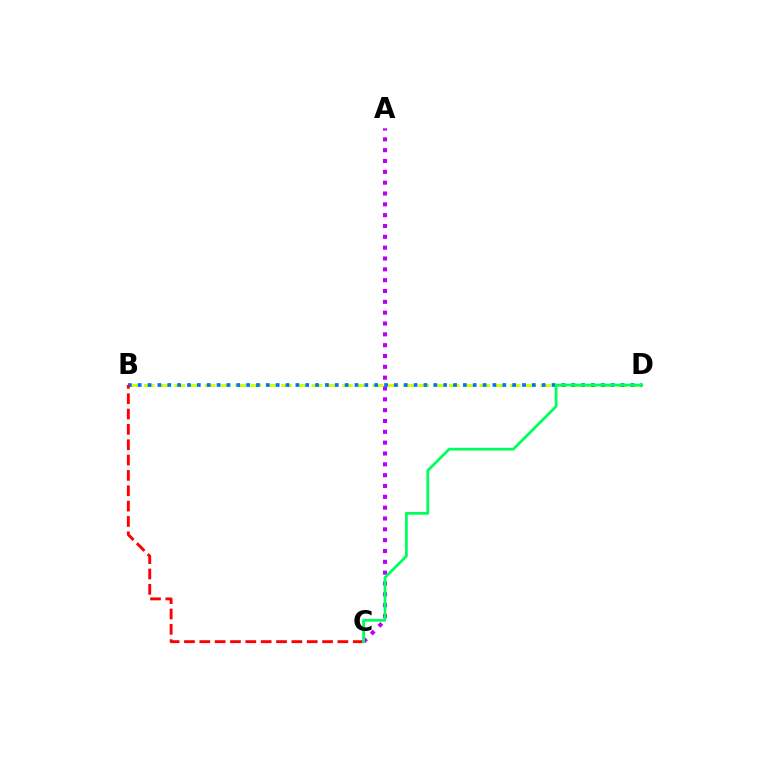{('A', 'C'): [{'color': '#b900ff', 'line_style': 'dotted', 'thickness': 2.94}], ('B', 'D'): [{'color': '#d1ff00', 'line_style': 'dashed', 'thickness': 2.07}, {'color': '#0074ff', 'line_style': 'dotted', 'thickness': 2.68}], ('B', 'C'): [{'color': '#ff0000', 'line_style': 'dashed', 'thickness': 2.08}], ('C', 'D'): [{'color': '#00ff5c', 'line_style': 'solid', 'thickness': 2.0}]}